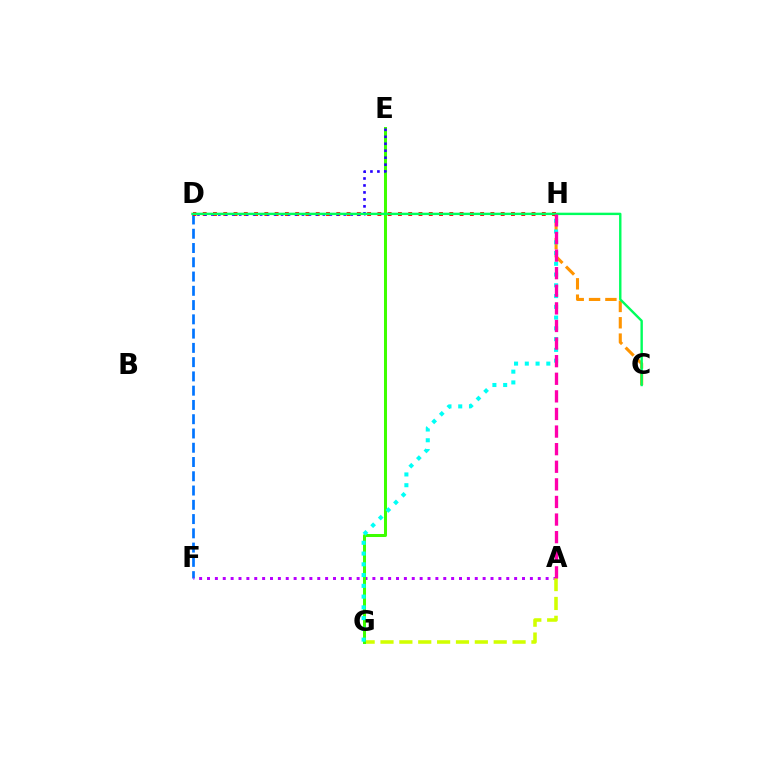{('D', 'F'): [{'color': '#0074ff', 'line_style': 'dashed', 'thickness': 1.94}], ('A', 'F'): [{'color': '#b900ff', 'line_style': 'dotted', 'thickness': 2.14}], ('A', 'G'): [{'color': '#d1ff00', 'line_style': 'dashed', 'thickness': 2.56}], ('C', 'H'): [{'color': '#ff9400', 'line_style': 'dashed', 'thickness': 2.22}], ('E', 'G'): [{'color': '#3dff00', 'line_style': 'solid', 'thickness': 2.17}], ('D', 'H'): [{'color': '#ff0000', 'line_style': 'dotted', 'thickness': 2.79}], ('D', 'E'): [{'color': '#2500ff', 'line_style': 'dotted', 'thickness': 1.89}], ('C', 'D'): [{'color': '#00ff5c', 'line_style': 'solid', 'thickness': 1.73}], ('G', 'H'): [{'color': '#00fff6', 'line_style': 'dotted', 'thickness': 2.92}], ('A', 'H'): [{'color': '#ff00ac', 'line_style': 'dashed', 'thickness': 2.39}]}